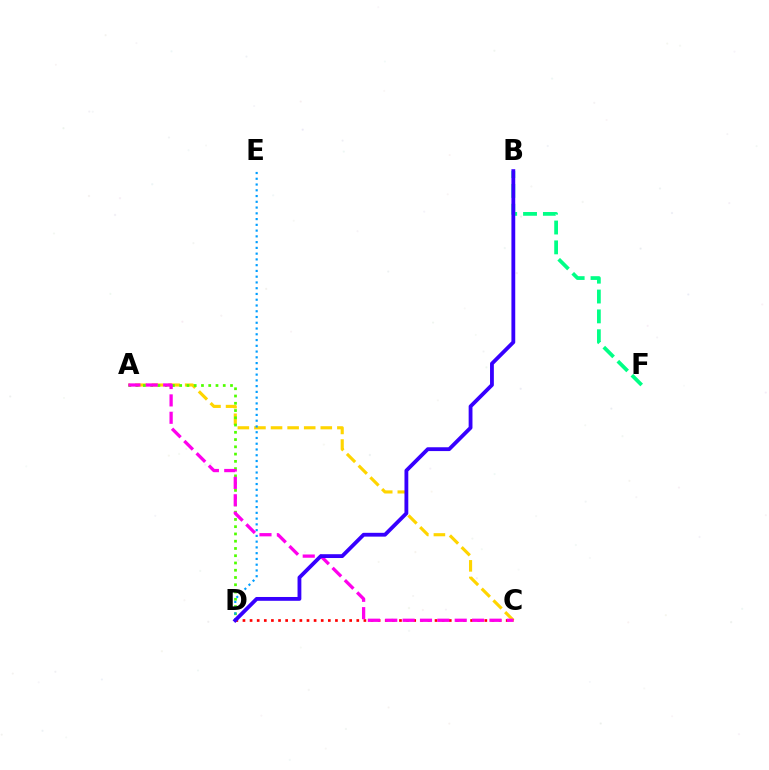{('A', 'C'): [{'color': '#ffd500', 'line_style': 'dashed', 'thickness': 2.25}, {'color': '#ff00ed', 'line_style': 'dashed', 'thickness': 2.36}], ('A', 'D'): [{'color': '#4fff00', 'line_style': 'dotted', 'thickness': 1.97}], ('C', 'D'): [{'color': '#ff0000', 'line_style': 'dotted', 'thickness': 1.93}], ('D', 'E'): [{'color': '#009eff', 'line_style': 'dotted', 'thickness': 1.56}], ('B', 'F'): [{'color': '#00ff86', 'line_style': 'dashed', 'thickness': 2.7}], ('B', 'D'): [{'color': '#3700ff', 'line_style': 'solid', 'thickness': 2.75}]}